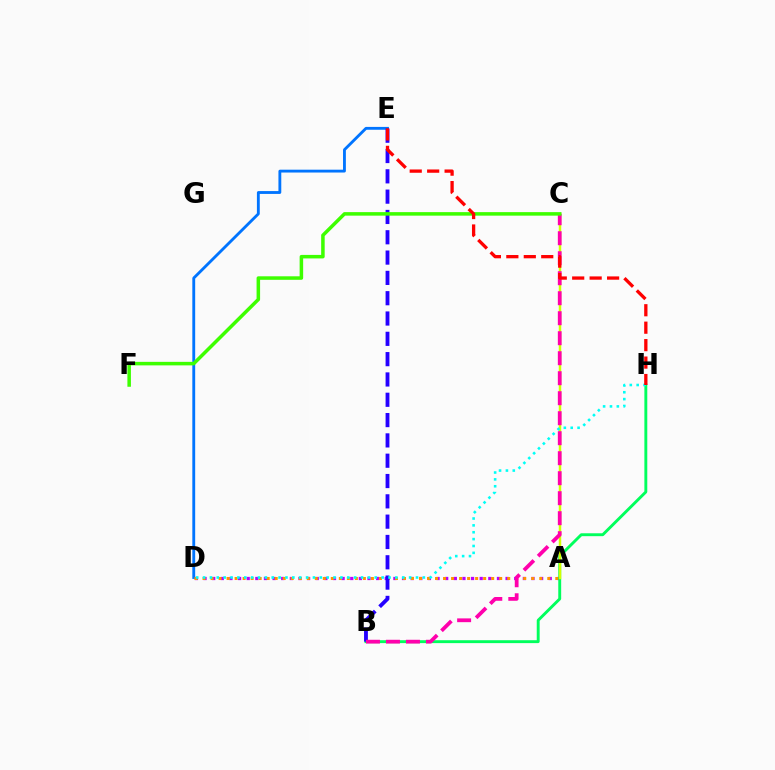{('A', 'D'): [{'color': '#b900ff', 'line_style': 'dotted', 'thickness': 2.34}, {'color': '#ff9400', 'line_style': 'dotted', 'thickness': 2.18}], ('D', 'E'): [{'color': '#0074ff', 'line_style': 'solid', 'thickness': 2.05}], ('B', 'H'): [{'color': '#00ff5c', 'line_style': 'solid', 'thickness': 2.09}], ('B', 'E'): [{'color': '#2500ff', 'line_style': 'dashed', 'thickness': 2.76}], ('A', 'C'): [{'color': '#d1ff00', 'line_style': 'solid', 'thickness': 1.78}], ('B', 'C'): [{'color': '#ff00ac', 'line_style': 'dashed', 'thickness': 2.72}], ('C', 'F'): [{'color': '#3dff00', 'line_style': 'solid', 'thickness': 2.53}], ('D', 'H'): [{'color': '#00fff6', 'line_style': 'dotted', 'thickness': 1.87}], ('E', 'H'): [{'color': '#ff0000', 'line_style': 'dashed', 'thickness': 2.37}]}